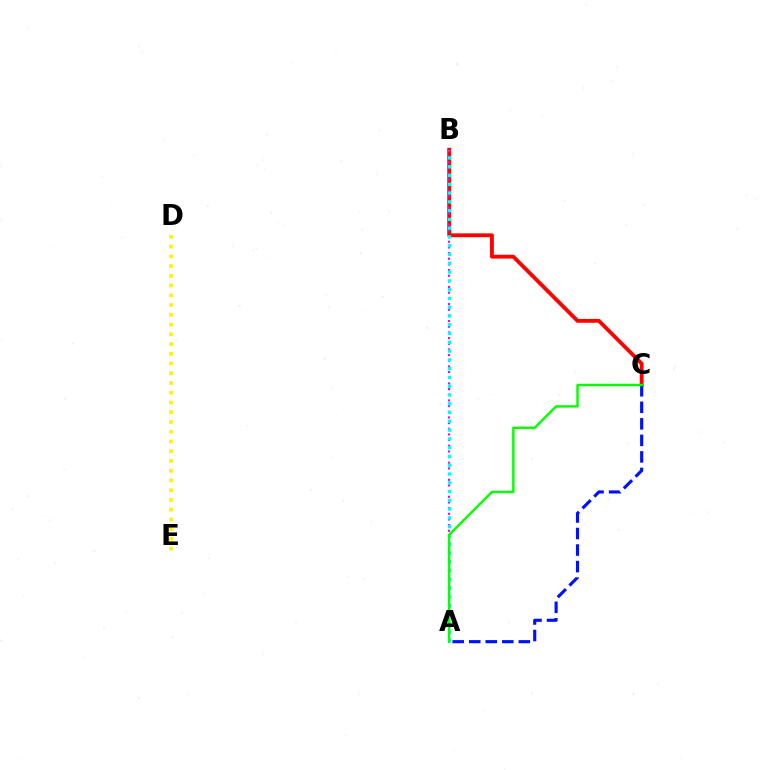{('B', 'C'): [{'color': '#ff0000', 'line_style': 'solid', 'thickness': 2.77}], ('A', 'B'): [{'color': '#ee00ff', 'line_style': 'dotted', 'thickness': 1.54}, {'color': '#00fff6', 'line_style': 'dotted', 'thickness': 2.39}], ('A', 'C'): [{'color': '#0010ff', 'line_style': 'dashed', 'thickness': 2.25}, {'color': '#08ff00', 'line_style': 'solid', 'thickness': 1.76}], ('D', 'E'): [{'color': '#fcf500', 'line_style': 'dotted', 'thickness': 2.65}]}